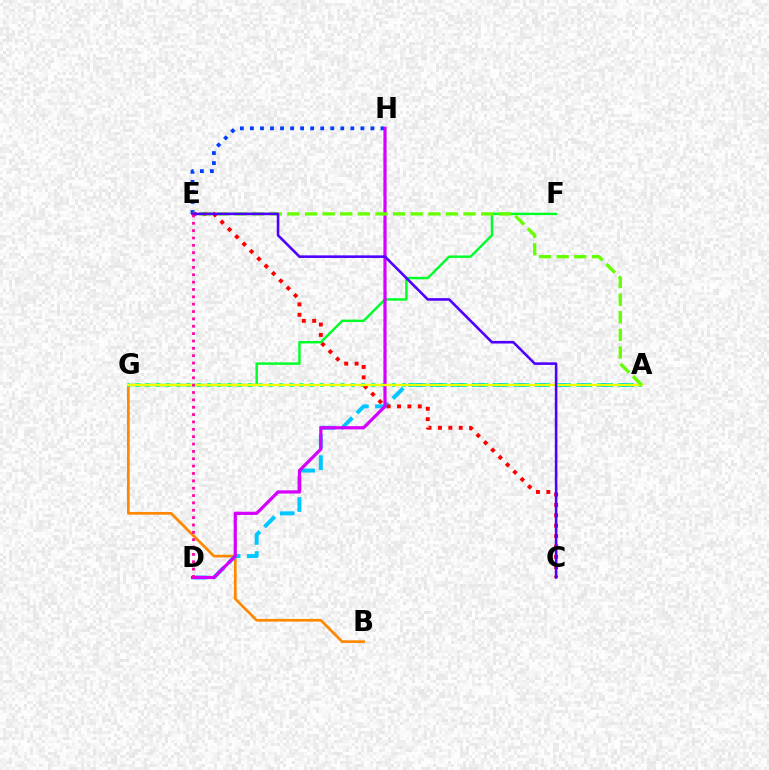{('B', 'G'): [{'color': '#ff8800', 'line_style': 'solid', 'thickness': 1.96}], ('A', 'D'): [{'color': '#00c7ff', 'line_style': 'dashed', 'thickness': 2.86}], ('A', 'G'): [{'color': '#00ffaf', 'line_style': 'dotted', 'thickness': 2.79}, {'color': '#eeff00', 'line_style': 'solid', 'thickness': 1.65}], ('C', 'E'): [{'color': '#ff0000', 'line_style': 'dotted', 'thickness': 2.82}, {'color': '#4f00ff', 'line_style': 'solid', 'thickness': 1.87}], ('F', 'G'): [{'color': '#00ff27', 'line_style': 'solid', 'thickness': 1.75}], ('E', 'H'): [{'color': '#003fff', 'line_style': 'dotted', 'thickness': 2.73}], ('D', 'H'): [{'color': '#d600ff', 'line_style': 'solid', 'thickness': 2.31}], ('A', 'E'): [{'color': '#66ff00', 'line_style': 'dashed', 'thickness': 2.39}], ('D', 'E'): [{'color': '#ff00a0', 'line_style': 'dotted', 'thickness': 2.0}]}